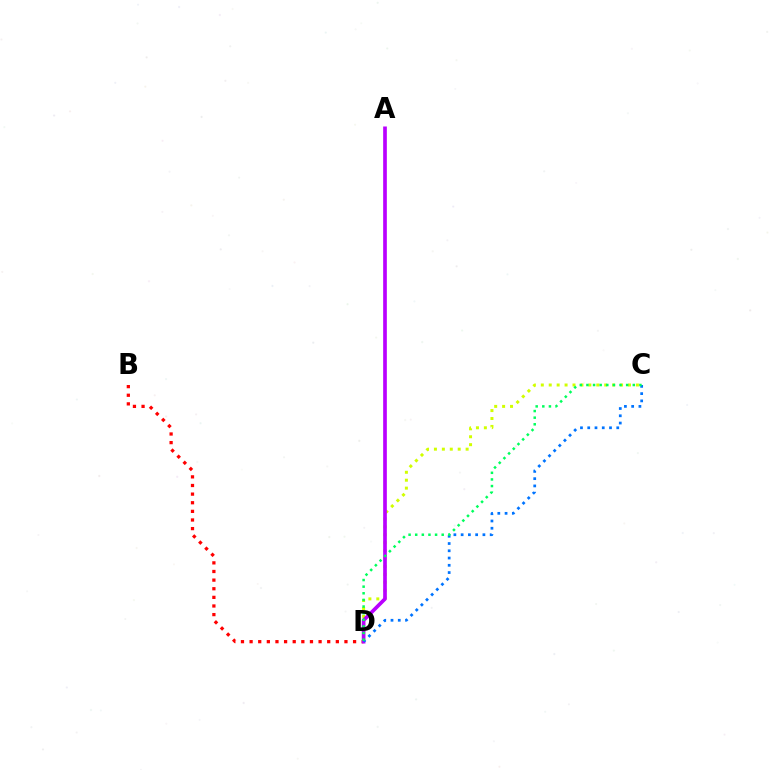{('C', 'D'): [{'color': '#d1ff00', 'line_style': 'dotted', 'thickness': 2.15}, {'color': '#0074ff', 'line_style': 'dotted', 'thickness': 1.97}, {'color': '#00ff5c', 'line_style': 'dotted', 'thickness': 1.8}], ('B', 'D'): [{'color': '#ff0000', 'line_style': 'dotted', 'thickness': 2.34}], ('A', 'D'): [{'color': '#b900ff', 'line_style': 'solid', 'thickness': 2.65}]}